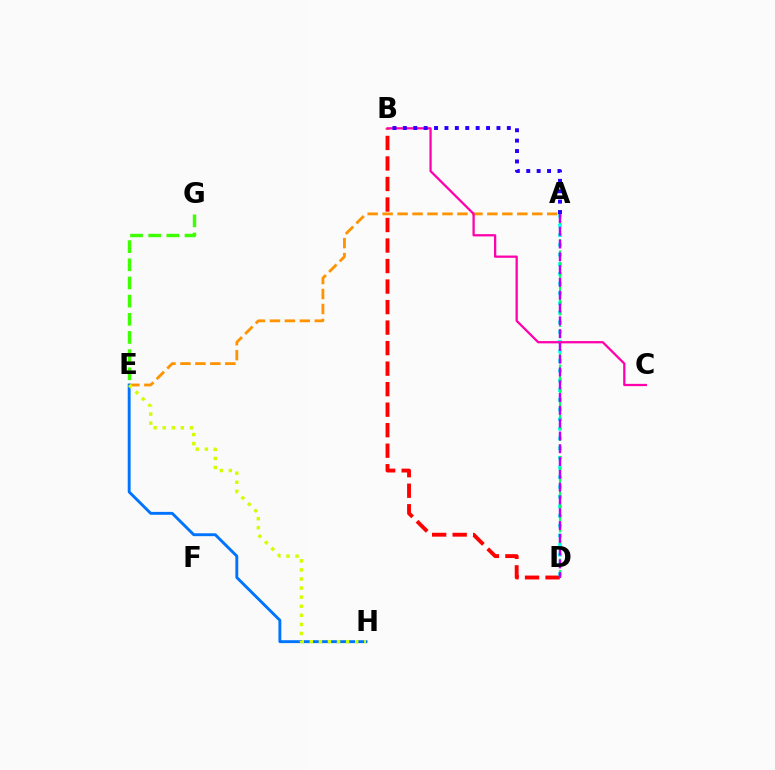{('B', 'D'): [{'color': '#ff0000', 'line_style': 'dashed', 'thickness': 2.79}], ('A', 'E'): [{'color': '#ff9400', 'line_style': 'dashed', 'thickness': 2.03}], ('E', 'H'): [{'color': '#0074ff', 'line_style': 'solid', 'thickness': 2.08}, {'color': '#d1ff00', 'line_style': 'dotted', 'thickness': 2.47}], ('A', 'D'): [{'color': '#00fff6', 'line_style': 'dotted', 'thickness': 2.63}, {'color': '#00ff5c', 'line_style': 'dashed', 'thickness': 1.55}, {'color': '#b900ff', 'line_style': 'dashed', 'thickness': 1.74}], ('B', 'C'): [{'color': '#ff00ac', 'line_style': 'solid', 'thickness': 1.63}], ('E', 'G'): [{'color': '#3dff00', 'line_style': 'dashed', 'thickness': 2.47}], ('A', 'B'): [{'color': '#2500ff', 'line_style': 'dotted', 'thickness': 2.83}]}